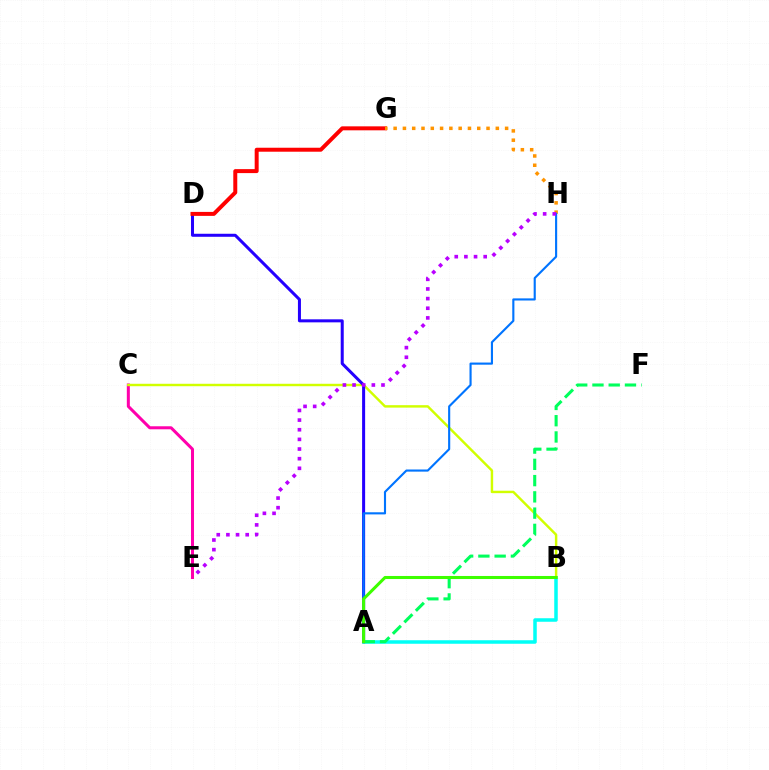{('A', 'B'): [{'color': '#00fff6', 'line_style': 'solid', 'thickness': 2.53}, {'color': '#3dff00', 'line_style': 'solid', 'thickness': 2.19}], ('C', 'E'): [{'color': '#ff00ac', 'line_style': 'solid', 'thickness': 2.18}], ('B', 'C'): [{'color': '#d1ff00', 'line_style': 'solid', 'thickness': 1.76}], ('A', 'D'): [{'color': '#2500ff', 'line_style': 'solid', 'thickness': 2.18}], ('D', 'G'): [{'color': '#ff0000', 'line_style': 'solid', 'thickness': 2.86}], ('G', 'H'): [{'color': '#ff9400', 'line_style': 'dotted', 'thickness': 2.52}], ('A', 'H'): [{'color': '#0074ff', 'line_style': 'solid', 'thickness': 1.53}], ('A', 'F'): [{'color': '#00ff5c', 'line_style': 'dashed', 'thickness': 2.21}], ('E', 'H'): [{'color': '#b900ff', 'line_style': 'dotted', 'thickness': 2.62}]}